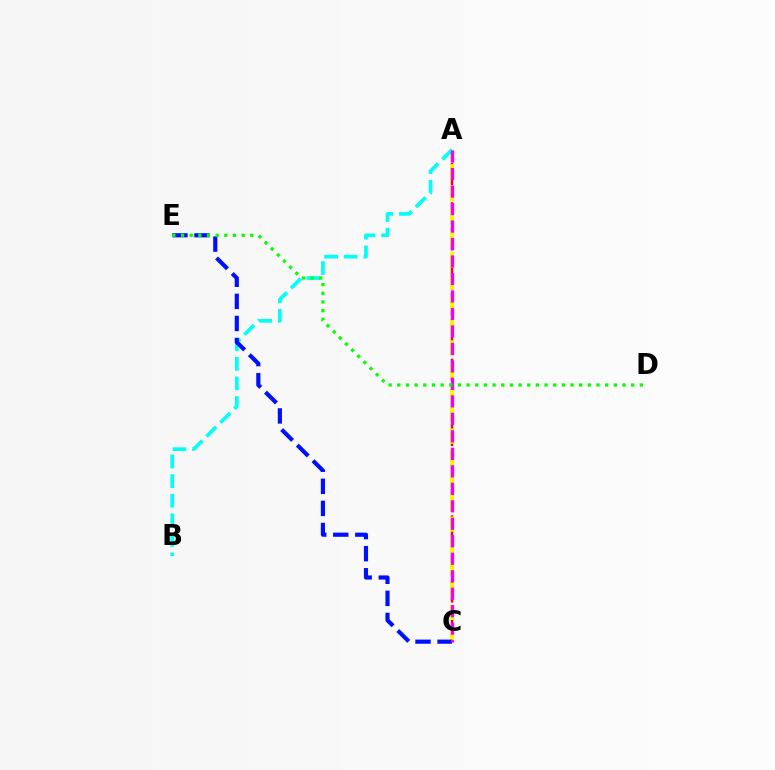{('A', 'C'): [{'color': '#ff0000', 'line_style': 'dashed', 'thickness': 1.77}, {'color': '#fcf500', 'line_style': 'dashed', 'thickness': 2.99}, {'color': '#ee00ff', 'line_style': 'dashed', 'thickness': 2.38}], ('A', 'B'): [{'color': '#00fff6', 'line_style': 'dashed', 'thickness': 2.66}], ('C', 'E'): [{'color': '#0010ff', 'line_style': 'dashed', 'thickness': 3.0}], ('D', 'E'): [{'color': '#08ff00', 'line_style': 'dotted', 'thickness': 2.35}]}